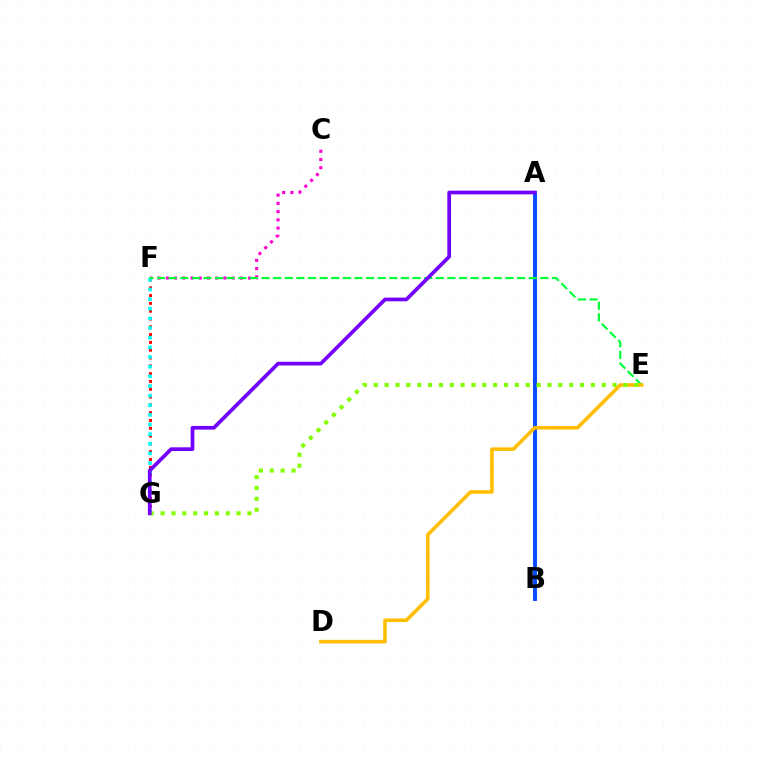{('F', 'G'): [{'color': '#ff0000', 'line_style': 'dotted', 'thickness': 2.12}, {'color': '#00fff6', 'line_style': 'dotted', 'thickness': 2.62}], ('C', 'F'): [{'color': '#ff00cf', 'line_style': 'dotted', 'thickness': 2.24}], ('A', 'B'): [{'color': '#004bff', 'line_style': 'solid', 'thickness': 2.79}], ('E', 'F'): [{'color': '#00ff39', 'line_style': 'dashed', 'thickness': 1.58}], ('D', 'E'): [{'color': '#ffbd00', 'line_style': 'solid', 'thickness': 2.56}], ('E', 'G'): [{'color': '#84ff00', 'line_style': 'dotted', 'thickness': 2.95}], ('A', 'G'): [{'color': '#7200ff', 'line_style': 'solid', 'thickness': 2.67}]}